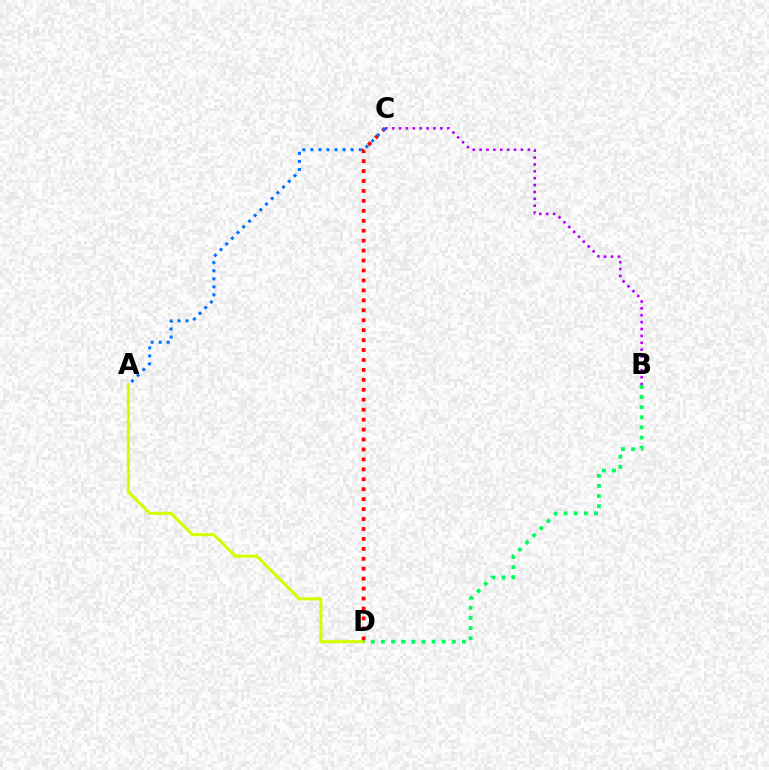{('A', 'D'): [{'color': '#d1ff00', 'line_style': 'solid', 'thickness': 2.21}], ('B', 'D'): [{'color': '#00ff5c', 'line_style': 'dotted', 'thickness': 2.75}], ('B', 'C'): [{'color': '#b900ff', 'line_style': 'dotted', 'thickness': 1.87}], ('C', 'D'): [{'color': '#ff0000', 'line_style': 'dotted', 'thickness': 2.7}], ('A', 'C'): [{'color': '#0074ff', 'line_style': 'dotted', 'thickness': 2.19}]}